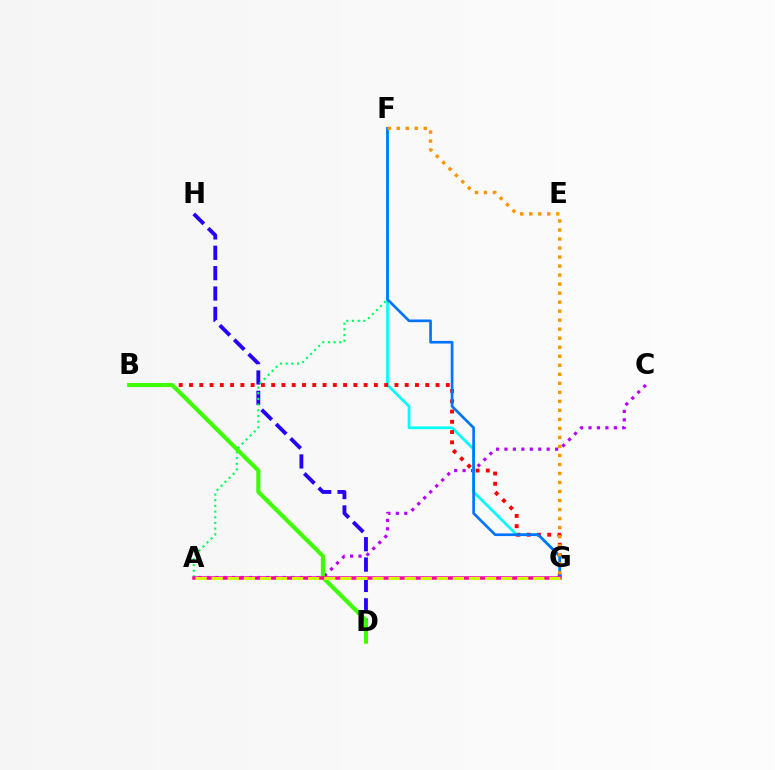{('A', 'C'): [{'color': '#b900ff', 'line_style': 'dotted', 'thickness': 2.29}], ('F', 'G'): [{'color': '#00fff6', 'line_style': 'solid', 'thickness': 1.96}, {'color': '#0074ff', 'line_style': 'solid', 'thickness': 1.92}, {'color': '#ff9400', 'line_style': 'dotted', 'thickness': 2.45}], ('B', 'G'): [{'color': '#ff0000', 'line_style': 'dotted', 'thickness': 2.79}], ('D', 'H'): [{'color': '#2500ff', 'line_style': 'dashed', 'thickness': 2.77}], ('A', 'F'): [{'color': '#00ff5c', 'line_style': 'dotted', 'thickness': 1.54}], ('B', 'D'): [{'color': '#3dff00', 'line_style': 'solid', 'thickness': 2.94}], ('A', 'G'): [{'color': '#ff00ac', 'line_style': 'solid', 'thickness': 2.52}, {'color': '#d1ff00', 'line_style': 'dashed', 'thickness': 2.18}]}